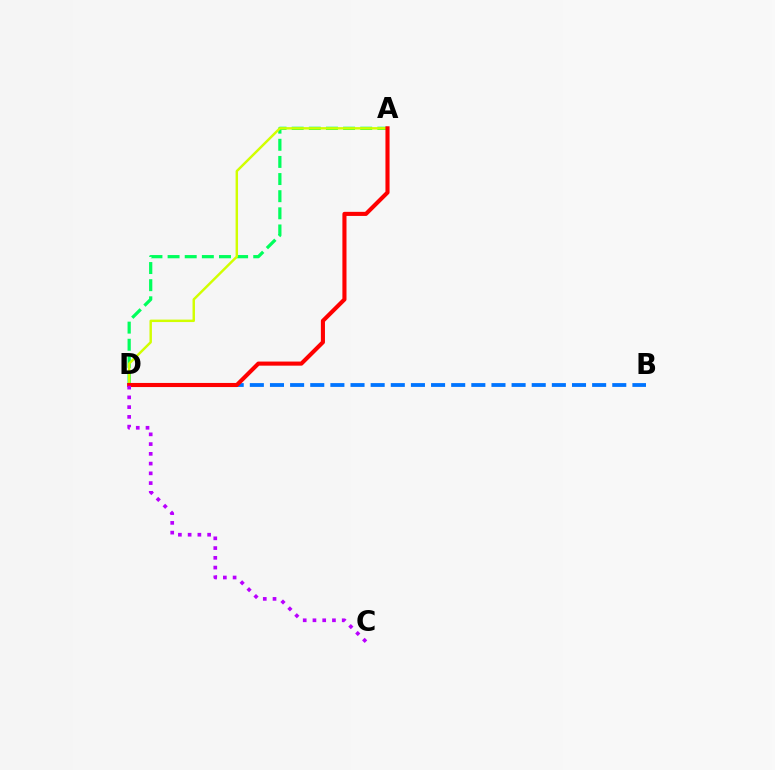{('B', 'D'): [{'color': '#0074ff', 'line_style': 'dashed', 'thickness': 2.74}], ('A', 'D'): [{'color': '#00ff5c', 'line_style': 'dashed', 'thickness': 2.33}, {'color': '#d1ff00', 'line_style': 'solid', 'thickness': 1.76}, {'color': '#ff0000', 'line_style': 'solid', 'thickness': 2.95}], ('C', 'D'): [{'color': '#b900ff', 'line_style': 'dotted', 'thickness': 2.65}]}